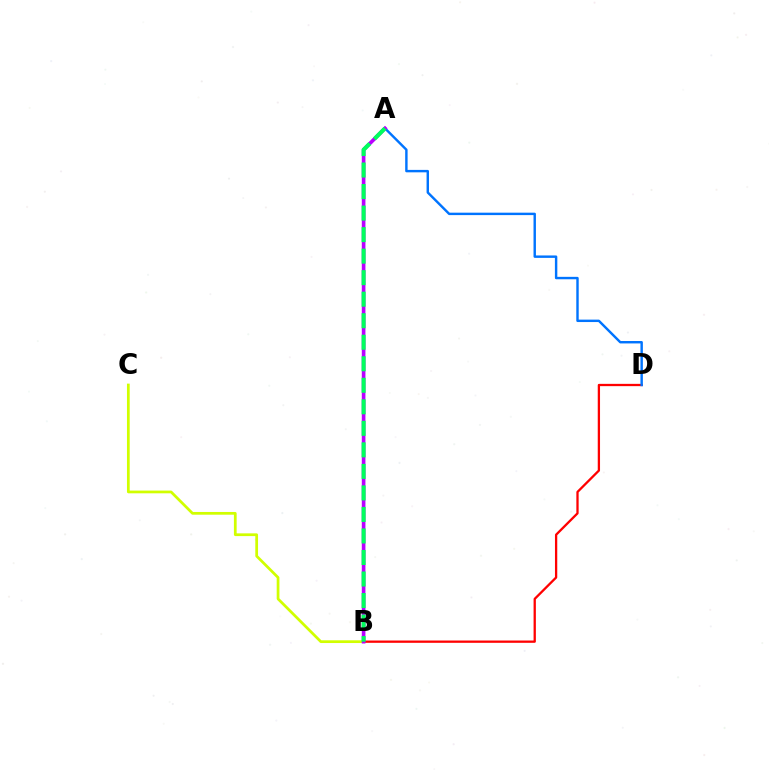{('B', 'D'): [{'color': '#ff0000', 'line_style': 'solid', 'thickness': 1.65}], ('A', 'D'): [{'color': '#0074ff', 'line_style': 'solid', 'thickness': 1.75}], ('B', 'C'): [{'color': '#d1ff00', 'line_style': 'solid', 'thickness': 1.97}], ('A', 'B'): [{'color': '#b900ff', 'line_style': 'solid', 'thickness': 2.62}, {'color': '#00ff5c', 'line_style': 'dashed', 'thickness': 2.92}]}